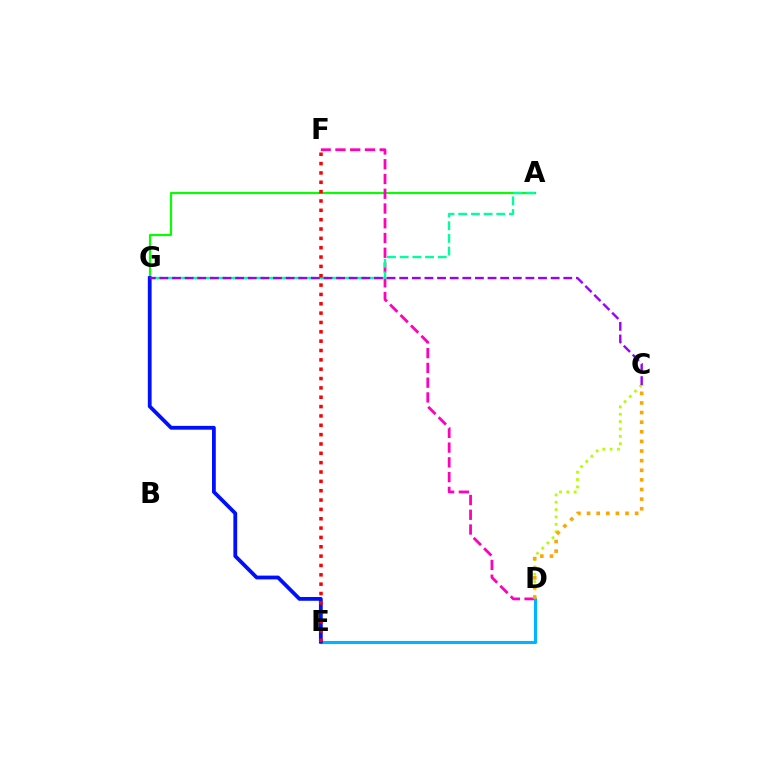{('A', 'G'): [{'color': '#08ff00', 'line_style': 'solid', 'thickness': 1.57}, {'color': '#00ff9d', 'line_style': 'dashed', 'thickness': 1.72}], ('D', 'F'): [{'color': '#ff00bd', 'line_style': 'dashed', 'thickness': 2.01}], ('C', 'D'): [{'color': '#b3ff00', 'line_style': 'dotted', 'thickness': 2.0}, {'color': '#ffa500', 'line_style': 'dotted', 'thickness': 2.61}], ('D', 'E'): [{'color': '#00b5ff', 'line_style': 'solid', 'thickness': 2.22}], ('E', 'G'): [{'color': '#0010ff', 'line_style': 'solid', 'thickness': 2.73}], ('C', 'G'): [{'color': '#9b00ff', 'line_style': 'dashed', 'thickness': 1.71}], ('E', 'F'): [{'color': '#ff0000', 'line_style': 'dotted', 'thickness': 2.54}]}